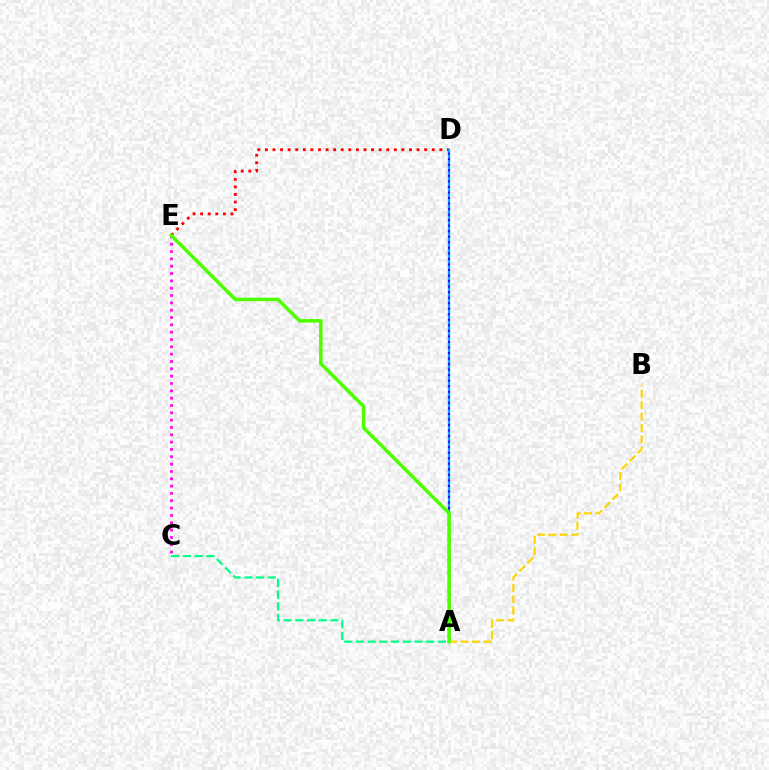{('D', 'E'): [{'color': '#ff0000', 'line_style': 'dotted', 'thickness': 2.06}], ('A', 'B'): [{'color': '#ffd500', 'line_style': 'dashed', 'thickness': 1.55}], ('A', 'D'): [{'color': '#009eff', 'line_style': 'solid', 'thickness': 1.65}, {'color': '#3700ff', 'line_style': 'dotted', 'thickness': 1.5}], ('C', 'E'): [{'color': '#ff00ed', 'line_style': 'dotted', 'thickness': 1.99}], ('A', 'E'): [{'color': '#4fff00', 'line_style': 'solid', 'thickness': 2.53}], ('A', 'C'): [{'color': '#00ff86', 'line_style': 'dashed', 'thickness': 1.59}]}